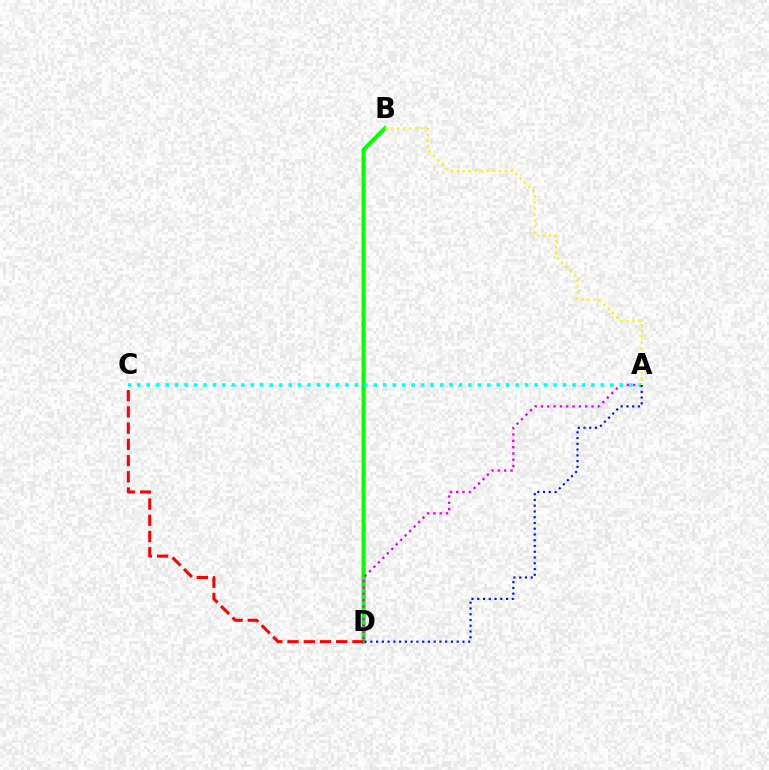{('B', 'D'): [{'color': '#08ff00', 'line_style': 'solid', 'thickness': 2.98}], ('A', 'D'): [{'color': '#ee00ff', 'line_style': 'dotted', 'thickness': 1.72}, {'color': '#0010ff', 'line_style': 'dotted', 'thickness': 1.56}], ('A', 'C'): [{'color': '#00fff6', 'line_style': 'dotted', 'thickness': 2.57}], ('C', 'D'): [{'color': '#ff0000', 'line_style': 'dashed', 'thickness': 2.2}], ('A', 'B'): [{'color': '#fcf500', 'line_style': 'dotted', 'thickness': 1.63}]}